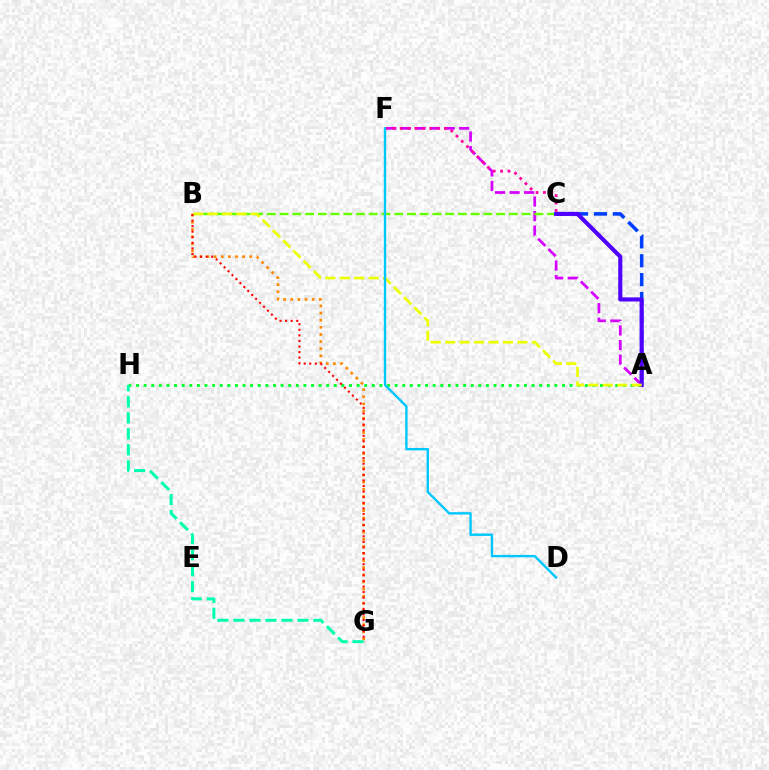{('A', 'F'): [{'color': '#d600ff', 'line_style': 'dashed', 'thickness': 1.98}], ('C', 'F'): [{'color': '#ff00a0', 'line_style': 'dotted', 'thickness': 2.01}], ('B', 'G'): [{'color': '#ff8800', 'line_style': 'dotted', 'thickness': 1.93}, {'color': '#ff0000', 'line_style': 'dotted', 'thickness': 1.52}], ('A', 'C'): [{'color': '#003fff', 'line_style': 'dashed', 'thickness': 2.57}, {'color': '#4f00ff', 'line_style': 'solid', 'thickness': 2.96}], ('A', 'H'): [{'color': '#00ff27', 'line_style': 'dotted', 'thickness': 2.07}], ('B', 'C'): [{'color': '#66ff00', 'line_style': 'dashed', 'thickness': 1.73}], ('A', 'B'): [{'color': '#eeff00', 'line_style': 'dashed', 'thickness': 1.96}], ('D', 'F'): [{'color': '#00c7ff', 'line_style': 'solid', 'thickness': 1.71}], ('G', 'H'): [{'color': '#00ffaf', 'line_style': 'dashed', 'thickness': 2.17}]}